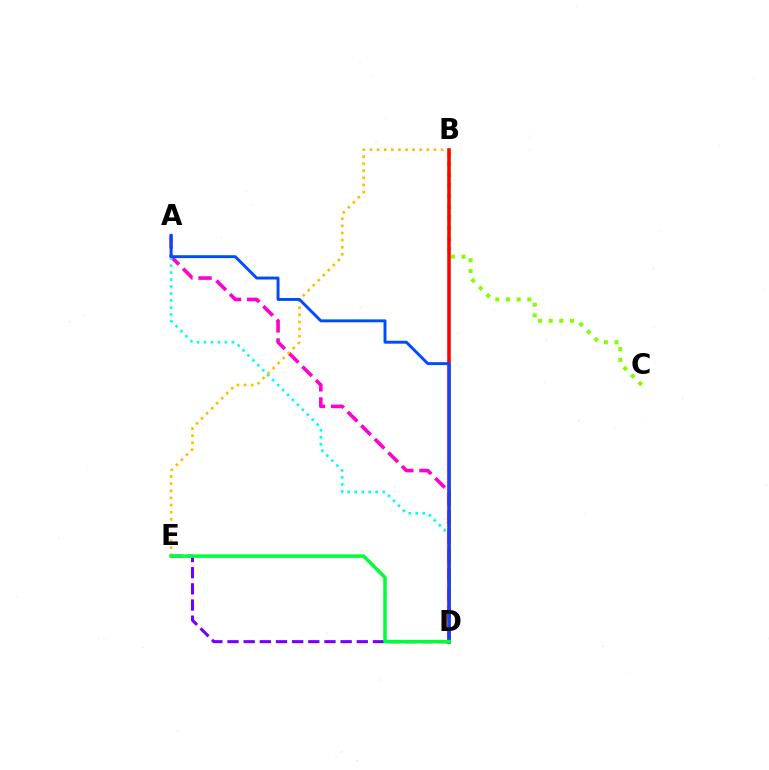{('D', 'E'): [{'color': '#7200ff', 'line_style': 'dashed', 'thickness': 2.2}, {'color': '#00ff39', 'line_style': 'solid', 'thickness': 2.54}], ('B', 'C'): [{'color': '#84ff00', 'line_style': 'dotted', 'thickness': 2.9}], ('A', 'D'): [{'color': '#ff00cf', 'line_style': 'dashed', 'thickness': 2.6}, {'color': '#00fff6', 'line_style': 'dotted', 'thickness': 1.9}, {'color': '#004bff', 'line_style': 'solid', 'thickness': 2.1}], ('B', 'E'): [{'color': '#ffbd00', 'line_style': 'dotted', 'thickness': 1.93}], ('B', 'D'): [{'color': '#ff0000', 'line_style': 'solid', 'thickness': 2.55}]}